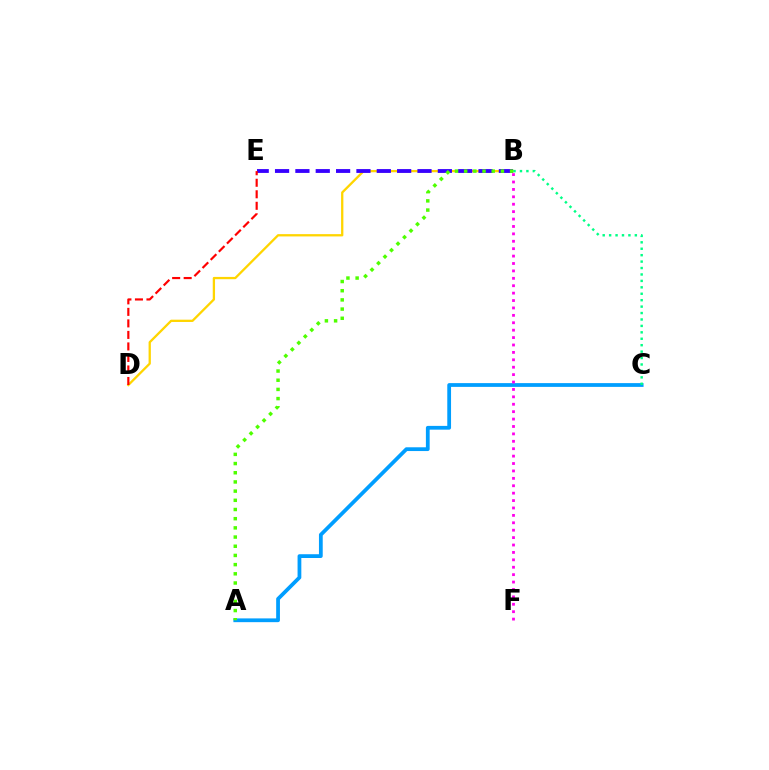{('A', 'C'): [{'color': '#009eff', 'line_style': 'solid', 'thickness': 2.71}], ('B', 'D'): [{'color': '#ffd500', 'line_style': 'solid', 'thickness': 1.65}], ('B', 'E'): [{'color': '#3700ff', 'line_style': 'dashed', 'thickness': 2.76}], ('B', 'F'): [{'color': '#ff00ed', 'line_style': 'dotted', 'thickness': 2.01}], ('A', 'B'): [{'color': '#4fff00', 'line_style': 'dotted', 'thickness': 2.5}], ('B', 'C'): [{'color': '#00ff86', 'line_style': 'dotted', 'thickness': 1.75}], ('D', 'E'): [{'color': '#ff0000', 'line_style': 'dashed', 'thickness': 1.56}]}